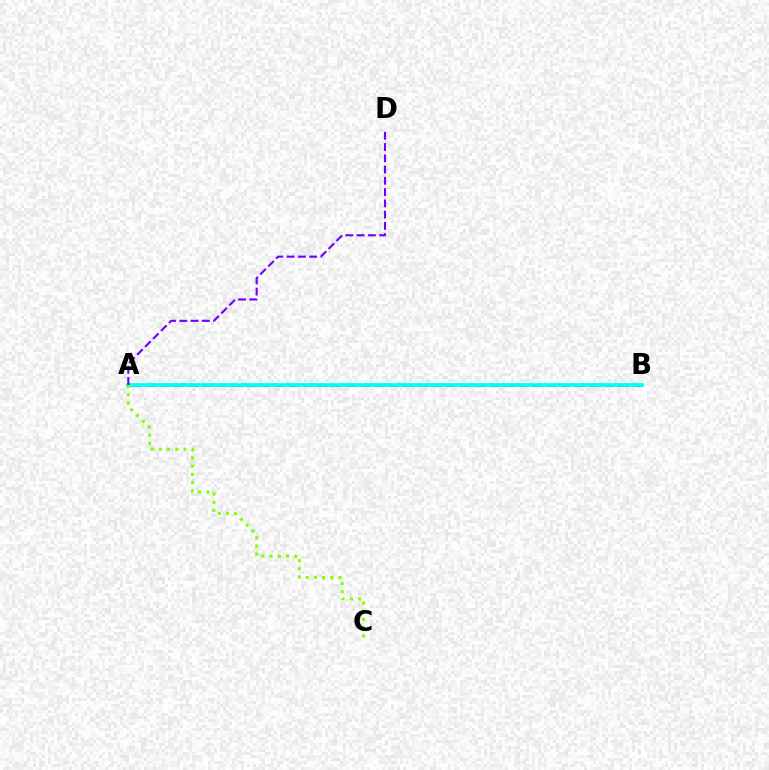{('A', 'B'): [{'color': '#ff0000', 'line_style': 'dashed', 'thickness': 1.95}, {'color': '#00fff6', 'line_style': 'solid', 'thickness': 2.7}], ('A', 'D'): [{'color': '#7200ff', 'line_style': 'dashed', 'thickness': 1.53}], ('A', 'C'): [{'color': '#84ff00', 'line_style': 'dotted', 'thickness': 2.23}]}